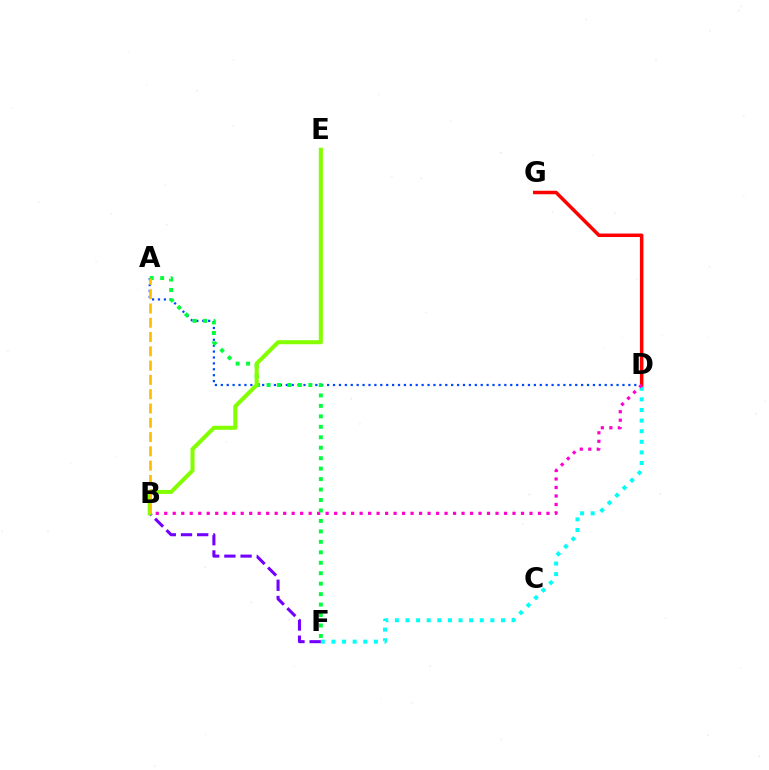{('A', 'D'): [{'color': '#004bff', 'line_style': 'dotted', 'thickness': 1.6}], ('D', 'F'): [{'color': '#00fff6', 'line_style': 'dotted', 'thickness': 2.88}], ('D', 'G'): [{'color': '#ff0000', 'line_style': 'solid', 'thickness': 2.52}], ('B', 'D'): [{'color': '#ff00cf', 'line_style': 'dotted', 'thickness': 2.31}], ('B', 'F'): [{'color': '#7200ff', 'line_style': 'dashed', 'thickness': 2.2}], ('A', 'F'): [{'color': '#00ff39', 'line_style': 'dotted', 'thickness': 2.84}], ('B', 'E'): [{'color': '#84ff00', 'line_style': 'solid', 'thickness': 2.91}], ('A', 'B'): [{'color': '#ffbd00', 'line_style': 'dashed', 'thickness': 1.94}]}